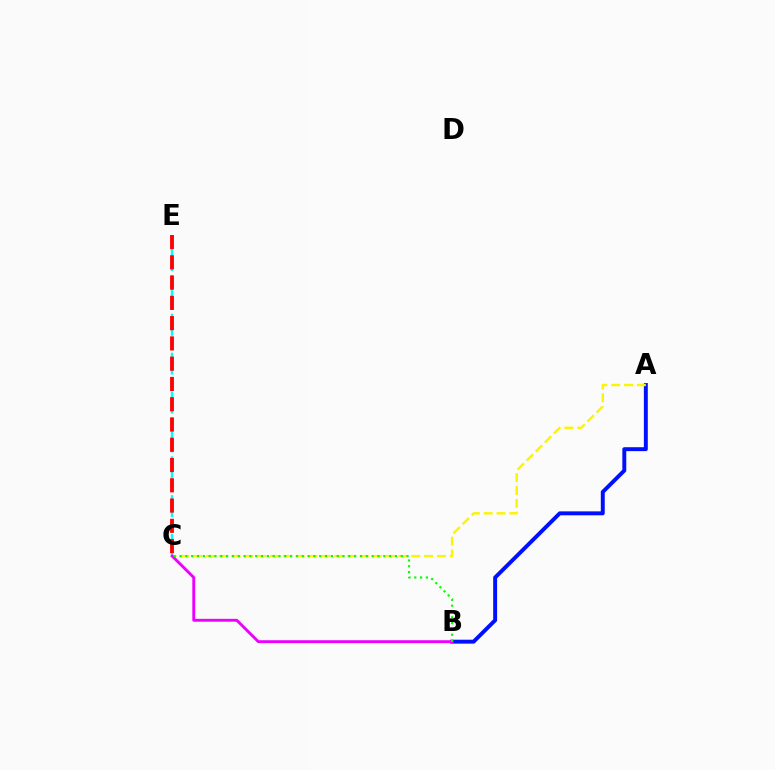{('A', 'B'): [{'color': '#0010ff', 'line_style': 'solid', 'thickness': 2.83}], ('C', 'E'): [{'color': '#00fff6', 'line_style': 'dashed', 'thickness': 1.76}, {'color': '#ff0000', 'line_style': 'dashed', 'thickness': 2.75}], ('A', 'C'): [{'color': '#fcf500', 'line_style': 'dashed', 'thickness': 1.74}], ('B', 'C'): [{'color': '#ee00ff', 'line_style': 'solid', 'thickness': 2.08}, {'color': '#08ff00', 'line_style': 'dotted', 'thickness': 1.58}]}